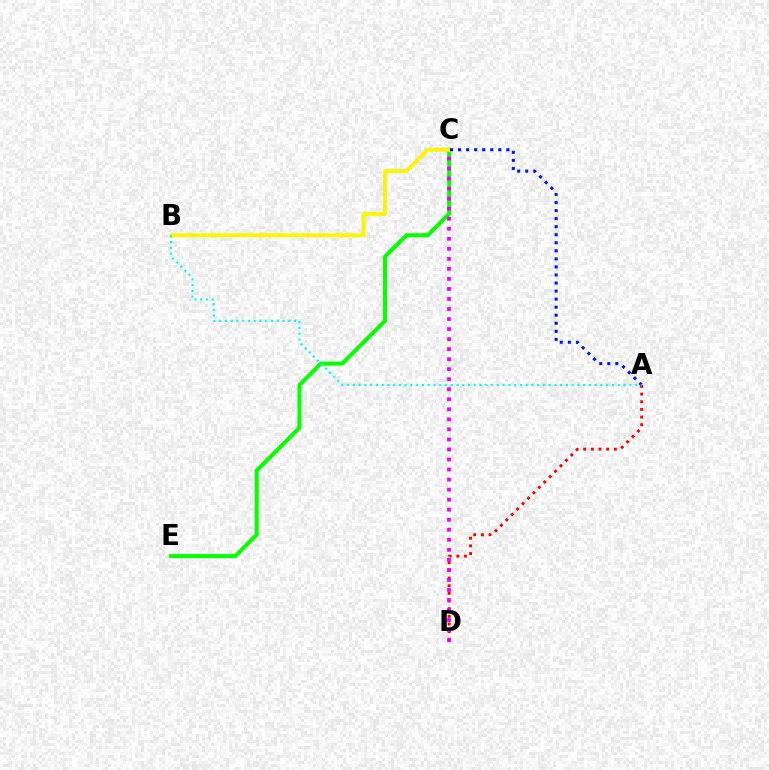{('C', 'E'): [{'color': '#08ff00', 'line_style': 'solid', 'thickness': 2.9}], ('A', 'D'): [{'color': '#ff0000', 'line_style': 'dotted', 'thickness': 2.08}], ('C', 'D'): [{'color': '#ee00ff', 'line_style': 'dotted', 'thickness': 2.73}], ('B', 'C'): [{'color': '#fcf500', 'line_style': 'solid', 'thickness': 2.8}], ('A', 'C'): [{'color': '#0010ff', 'line_style': 'dotted', 'thickness': 2.19}], ('A', 'B'): [{'color': '#00fff6', 'line_style': 'dotted', 'thickness': 1.56}]}